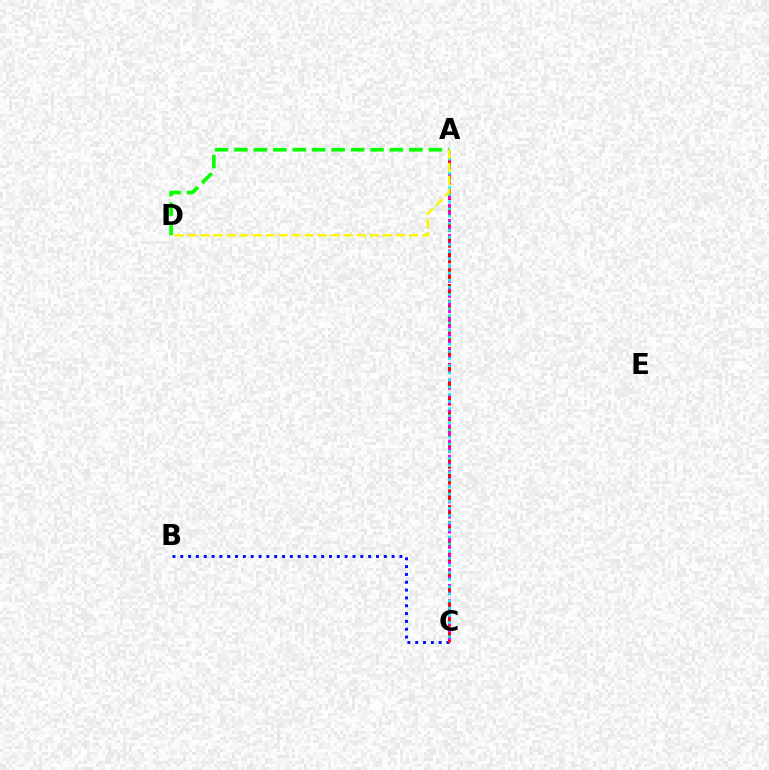{('B', 'C'): [{'color': '#0010ff', 'line_style': 'dotted', 'thickness': 2.13}], ('A', 'C'): [{'color': '#ff0000', 'line_style': 'dashed', 'thickness': 2.15}, {'color': '#ee00ff', 'line_style': 'dotted', 'thickness': 2.07}, {'color': '#00fff6', 'line_style': 'dotted', 'thickness': 1.94}], ('A', 'D'): [{'color': '#08ff00', 'line_style': 'dashed', 'thickness': 2.64}, {'color': '#fcf500', 'line_style': 'dashed', 'thickness': 1.77}]}